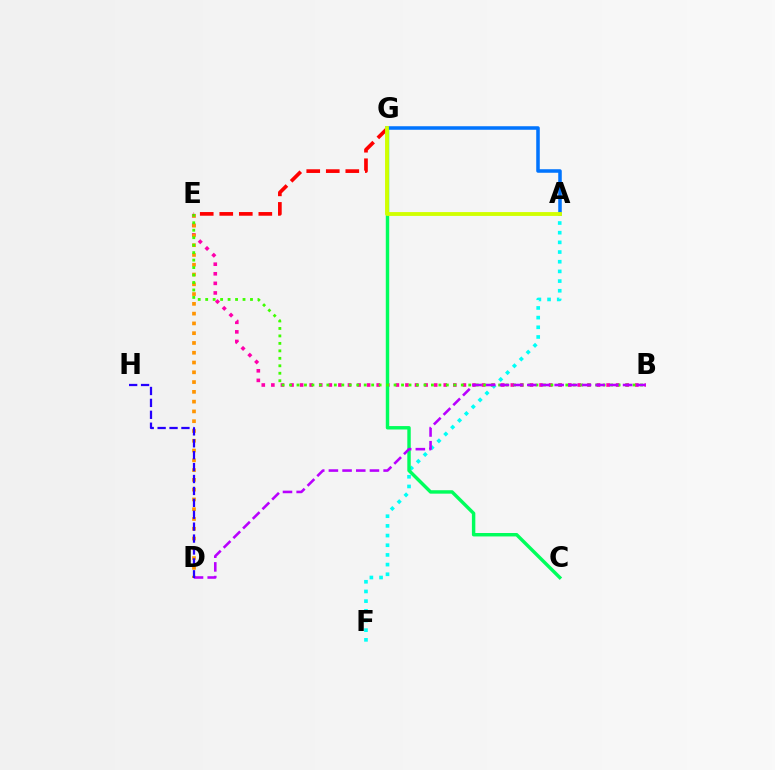{('B', 'E'): [{'color': '#ff00ac', 'line_style': 'dotted', 'thickness': 2.6}, {'color': '#3dff00', 'line_style': 'dotted', 'thickness': 2.03}], ('A', 'F'): [{'color': '#00fff6', 'line_style': 'dotted', 'thickness': 2.63}], ('D', 'E'): [{'color': '#ff9400', 'line_style': 'dotted', 'thickness': 2.66}], ('C', 'G'): [{'color': '#00ff5c', 'line_style': 'solid', 'thickness': 2.47}], ('E', 'G'): [{'color': '#ff0000', 'line_style': 'dashed', 'thickness': 2.65}], ('B', 'D'): [{'color': '#b900ff', 'line_style': 'dashed', 'thickness': 1.86}], ('A', 'G'): [{'color': '#0074ff', 'line_style': 'solid', 'thickness': 2.54}, {'color': '#d1ff00', 'line_style': 'solid', 'thickness': 2.77}], ('D', 'H'): [{'color': '#2500ff', 'line_style': 'dashed', 'thickness': 1.62}]}